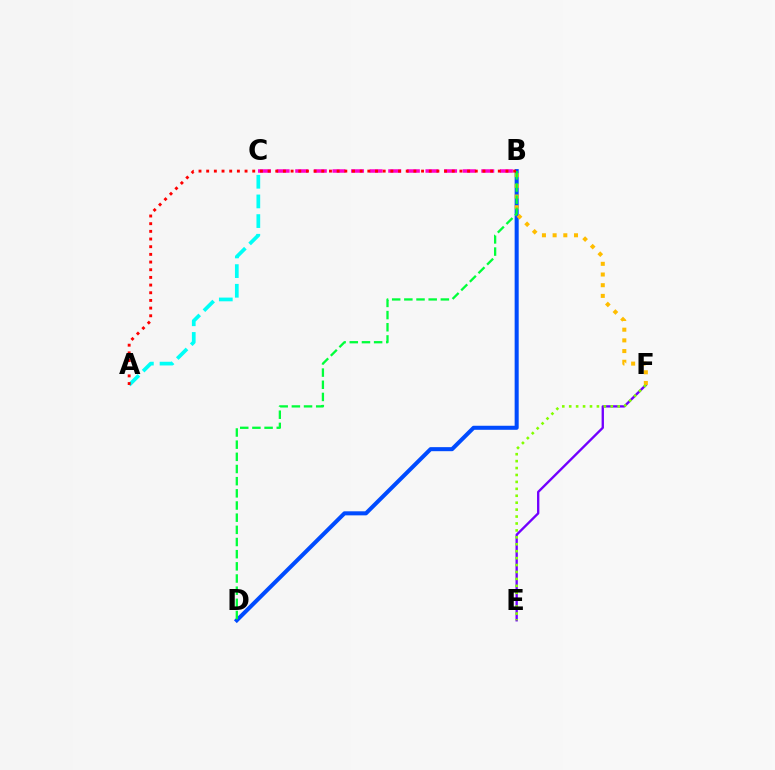{('E', 'F'): [{'color': '#7200ff', 'line_style': 'solid', 'thickness': 1.69}, {'color': '#84ff00', 'line_style': 'dotted', 'thickness': 1.88}], ('B', 'D'): [{'color': '#004bff', 'line_style': 'solid', 'thickness': 2.91}, {'color': '#00ff39', 'line_style': 'dashed', 'thickness': 1.65}], ('B', 'F'): [{'color': '#ffbd00', 'line_style': 'dotted', 'thickness': 2.9}], ('A', 'C'): [{'color': '#00fff6', 'line_style': 'dashed', 'thickness': 2.67}], ('B', 'C'): [{'color': '#ff00cf', 'line_style': 'dashed', 'thickness': 2.53}], ('A', 'B'): [{'color': '#ff0000', 'line_style': 'dotted', 'thickness': 2.09}]}